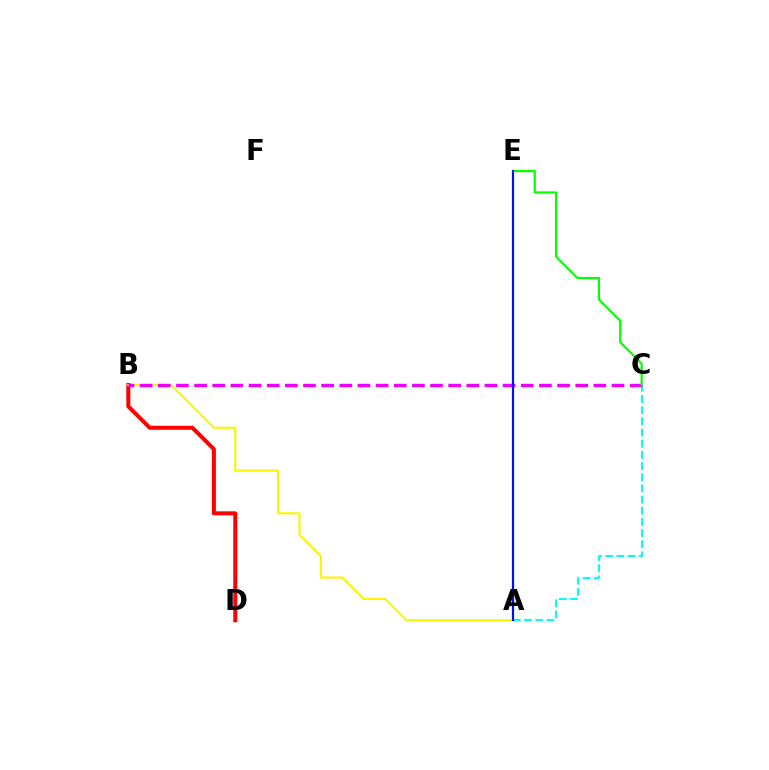{('B', 'D'): [{'color': '#ff0000', 'line_style': 'solid', 'thickness': 2.89}], ('A', 'B'): [{'color': '#fcf500', 'line_style': 'solid', 'thickness': 1.51}], ('A', 'C'): [{'color': '#00fff6', 'line_style': 'dashed', 'thickness': 1.52}], ('B', 'C'): [{'color': '#ee00ff', 'line_style': 'dashed', 'thickness': 2.47}], ('C', 'E'): [{'color': '#08ff00', 'line_style': 'solid', 'thickness': 1.61}], ('A', 'E'): [{'color': '#0010ff', 'line_style': 'solid', 'thickness': 1.57}]}